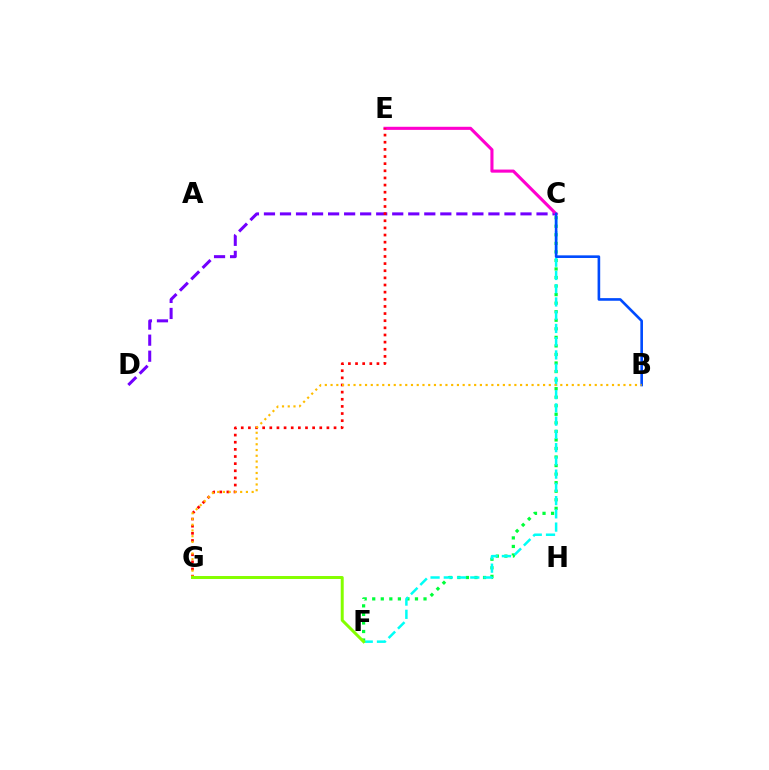{('C', 'F'): [{'color': '#00ff39', 'line_style': 'dotted', 'thickness': 2.32}, {'color': '#00fff6', 'line_style': 'dashed', 'thickness': 1.8}], ('C', 'D'): [{'color': '#7200ff', 'line_style': 'dashed', 'thickness': 2.18}], ('C', 'E'): [{'color': '#ff00cf', 'line_style': 'solid', 'thickness': 2.23}], ('E', 'G'): [{'color': '#ff0000', 'line_style': 'dotted', 'thickness': 1.94}], ('B', 'C'): [{'color': '#004bff', 'line_style': 'solid', 'thickness': 1.89}], ('B', 'G'): [{'color': '#ffbd00', 'line_style': 'dotted', 'thickness': 1.56}], ('F', 'G'): [{'color': '#84ff00', 'line_style': 'solid', 'thickness': 2.15}]}